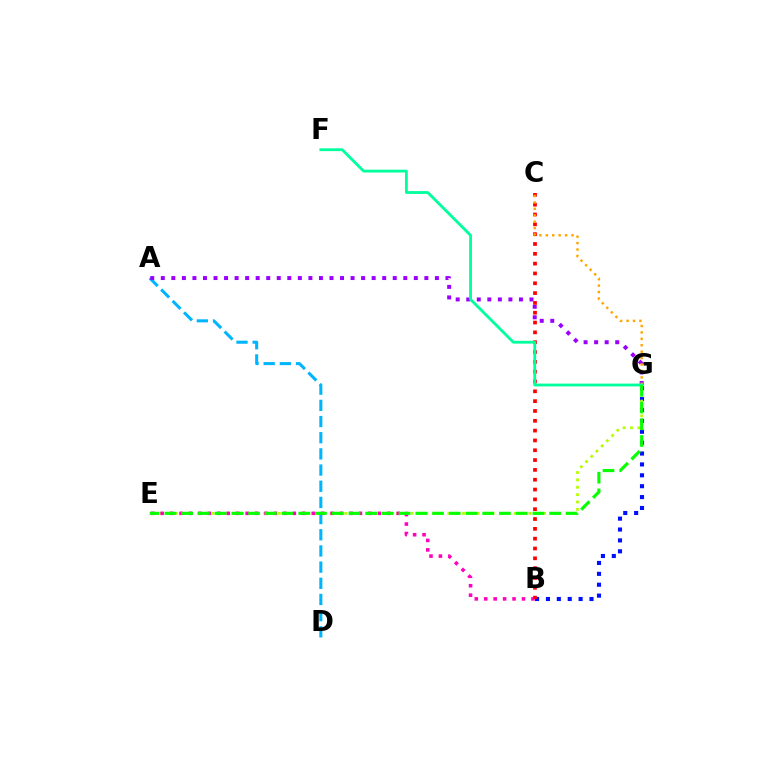{('A', 'D'): [{'color': '#00b5ff', 'line_style': 'dashed', 'thickness': 2.2}], ('B', 'G'): [{'color': '#0010ff', 'line_style': 'dotted', 'thickness': 2.96}], ('A', 'G'): [{'color': '#9b00ff', 'line_style': 'dotted', 'thickness': 2.86}], ('E', 'G'): [{'color': '#b3ff00', 'line_style': 'dotted', 'thickness': 2.0}, {'color': '#08ff00', 'line_style': 'dashed', 'thickness': 2.27}], ('B', 'E'): [{'color': '#ff00bd', 'line_style': 'dotted', 'thickness': 2.57}], ('B', 'C'): [{'color': '#ff0000', 'line_style': 'dotted', 'thickness': 2.67}], ('C', 'G'): [{'color': '#ffa500', 'line_style': 'dotted', 'thickness': 1.74}], ('F', 'G'): [{'color': '#00ff9d', 'line_style': 'solid', 'thickness': 2.03}]}